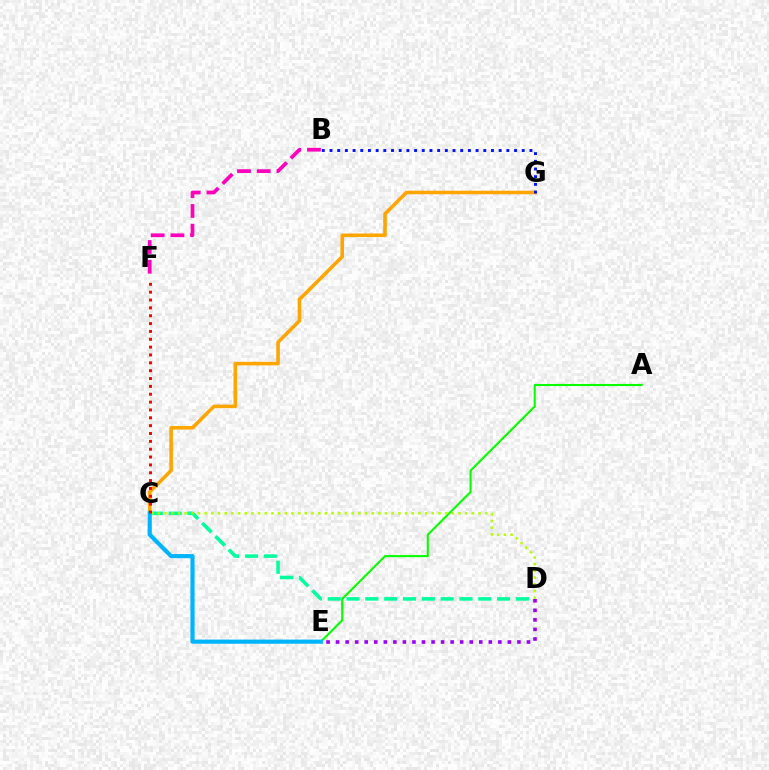{('A', 'E'): [{'color': '#08ff00', 'line_style': 'solid', 'thickness': 1.51}], ('B', 'F'): [{'color': '#ff00bd', 'line_style': 'dashed', 'thickness': 2.68}], ('C', 'D'): [{'color': '#00ff9d', 'line_style': 'dashed', 'thickness': 2.56}, {'color': '#b3ff00', 'line_style': 'dotted', 'thickness': 1.82}], ('D', 'E'): [{'color': '#9b00ff', 'line_style': 'dotted', 'thickness': 2.59}], ('C', 'G'): [{'color': '#ffa500', 'line_style': 'solid', 'thickness': 2.56}], ('B', 'G'): [{'color': '#0010ff', 'line_style': 'dotted', 'thickness': 2.09}], ('C', 'E'): [{'color': '#00b5ff', 'line_style': 'solid', 'thickness': 2.99}], ('C', 'F'): [{'color': '#ff0000', 'line_style': 'dotted', 'thickness': 2.13}]}